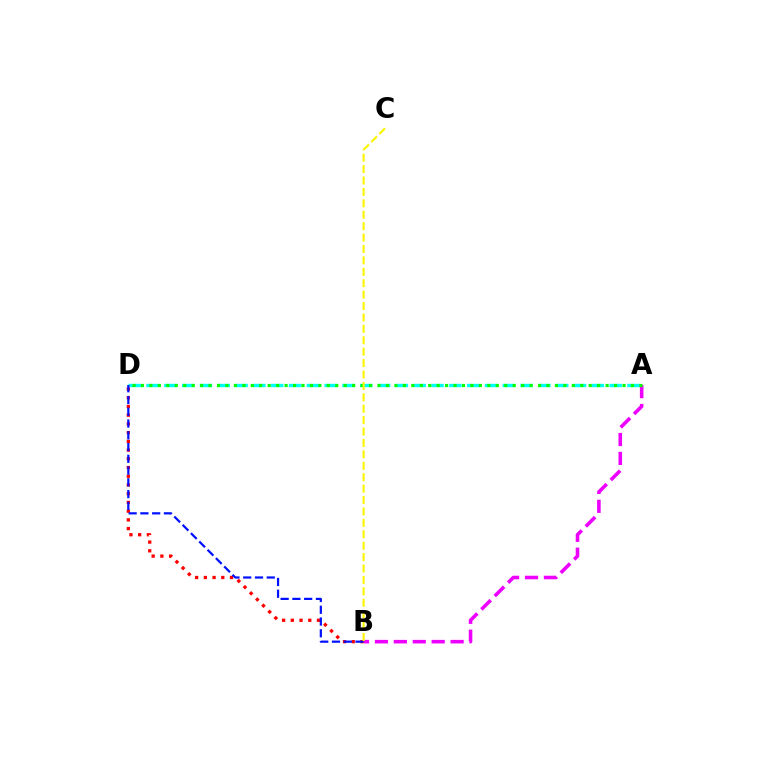{('A', 'D'): [{'color': '#00fff6', 'line_style': 'dashed', 'thickness': 2.42}, {'color': '#08ff00', 'line_style': 'dotted', 'thickness': 2.3}], ('A', 'B'): [{'color': '#ee00ff', 'line_style': 'dashed', 'thickness': 2.57}], ('B', 'D'): [{'color': '#ff0000', 'line_style': 'dotted', 'thickness': 2.37}, {'color': '#0010ff', 'line_style': 'dashed', 'thickness': 1.6}], ('B', 'C'): [{'color': '#fcf500', 'line_style': 'dashed', 'thickness': 1.55}]}